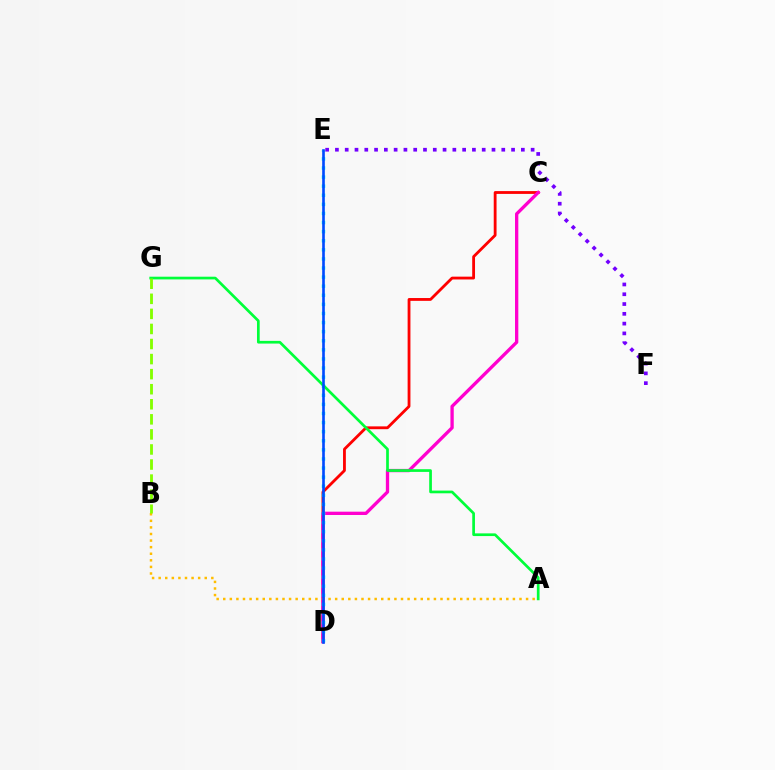{('C', 'D'): [{'color': '#ff0000', 'line_style': 'solid', 'thickness': 2.03}, {'color': '#ff00cf', 'line_style': 'solid', 'thickness': 2.38}], ('D', 'E'): [{'color': '#00fff6', 'line_style': 'dotted', 'thickness': 2.47}, {'color': '#004bff', 'line_style': 'solid', 'thickness': 1.9}], ('E', 'F'): [{'color': '#7200ff', 'line_style': 'dotted', 'thickness': 2.66}], ('A', 'G'): [{'color': '#00ff39', 'line_style': 'solid', 'thickness': 1.94}], ('A', 'B'): [{'color': '#ffbd00', 'line_style': 'dotted', 'thickness': 1.79}], ('B', 'G'): [{'color': '#84ff00', 'line_style': 'dashed', 'thickness': 2.05}]}